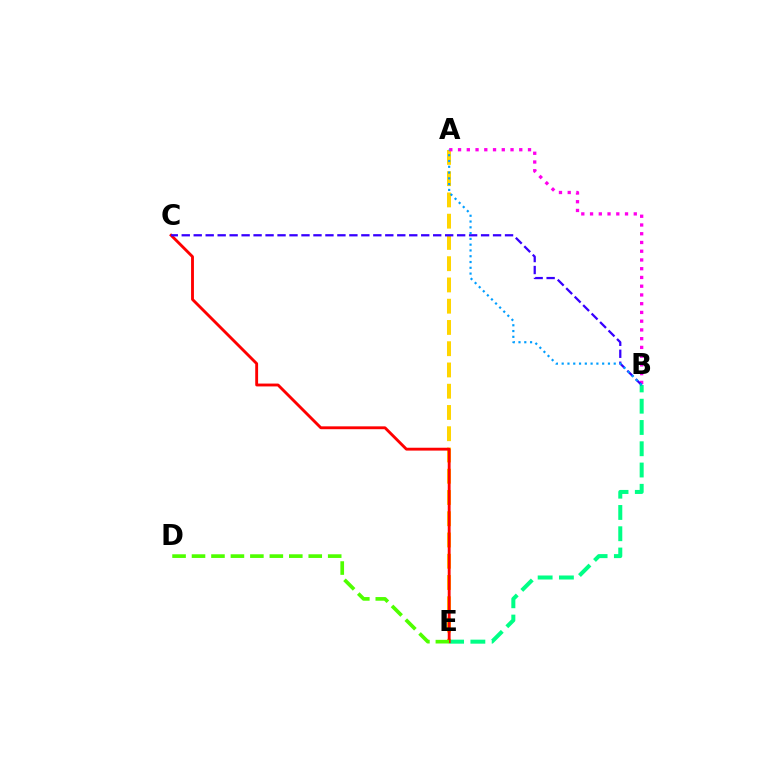{('A', 'E'): [{'color': '#ffd500', 'line_style': 'dashed', 'thickness': 2.89}], ('A', 'B'): [{'color': '#ff00ed', 'line_style': 'dotted', 'thickness': 2.38}, {'color': '#009eff', 'line_style': 'dotted', 'thickness': 1.57}], ('B', 'E'): [{'color': '#00ff86', 'line_style': 'dashed', 'thickness': 2.89}], ('C', 'E'): [{'color': '#ff0000', 'line_style': 'solid', 'thickness': 2.06}], ('D', 'E'): [{'color': '#4fff00', 'line_style': 'dashed', 'thickness': 2.64}], ('B', 'C'): [{'color': '#3700ff', 'line_style': 'dashed', 'thickness': 1.63}]}